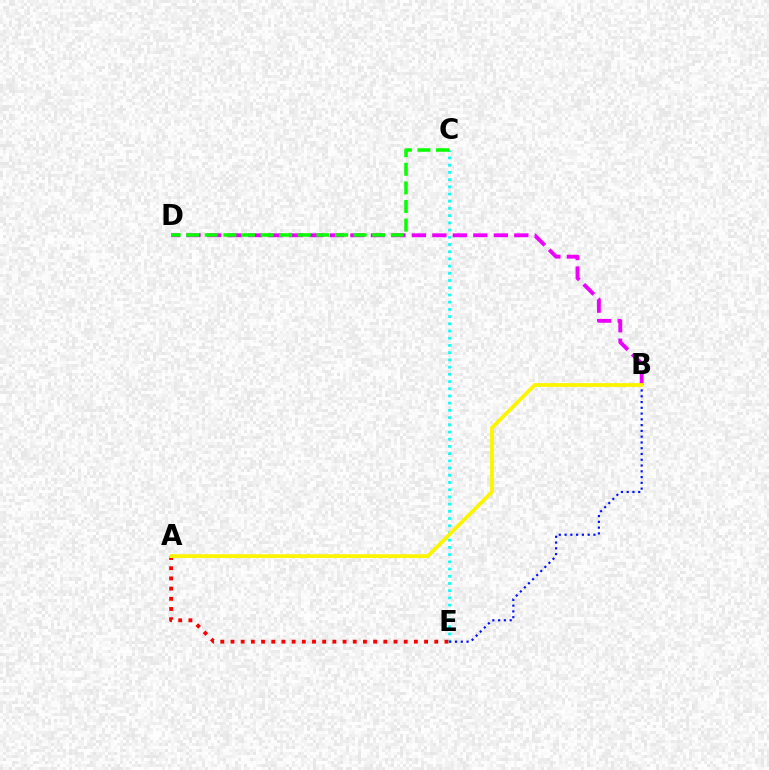{('C', 'E'): [{'color': '#00fff6', 'line_style': 'dotted', 'thickness': 1.96}], ('B', 'E'): [{'color': '#0010ff', 'line_style': 'dotted', 'thickness': 1.57}], ('A', 'E'): [{'color': '#ff0000', 'line_style': 'dotted', 'thickness': 2.77}], ('B', 'D'): [{'color': '#ee00ff', 'line_style': 'dashed', 'thickness': 2.78}], ('A', 'B'): [{'color': '#fcf500', 'line_style': 'solid', 'thickness': 2.72}], ('C', 'D'): [{'color': '#08ff00', 'line_style': 'dashed', 'thickness': 2.53}]}